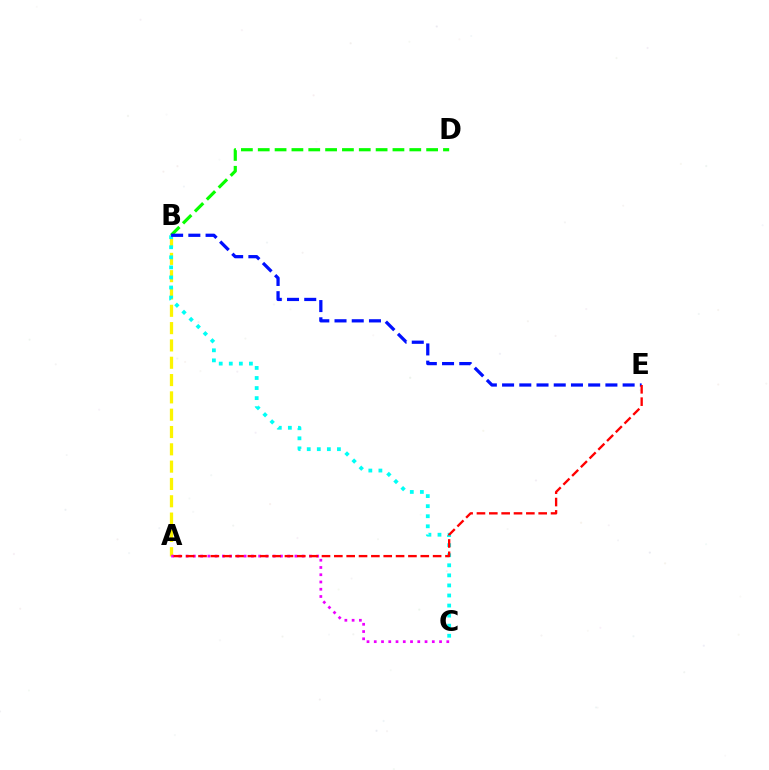{('B', 'D'): [{'color': '#08ff00', 'line_style': 'dashed', 'thickness': 2.29}], ('A', 'B'): [{'color': '#fcf500', 'line_style': 'dashed', 'thickness': 2.35}], ('A', 'C'): [{'color': '#ee00ff', 'line_style': 'dotted', 'thickness': 1.97}], ('B', 'C'): [{'color': '#00fff6', 'line_style': 'dotted', 'thickness': 2.73}], ('B', 'E'): [{'color': '#0010ff', 'line_style': 'dashed', 'thickness': 2.34}], ('A', 'E'): [{'color': '#ff0000', 'line_style': 'dashed', 'thickness': 1.68}]}